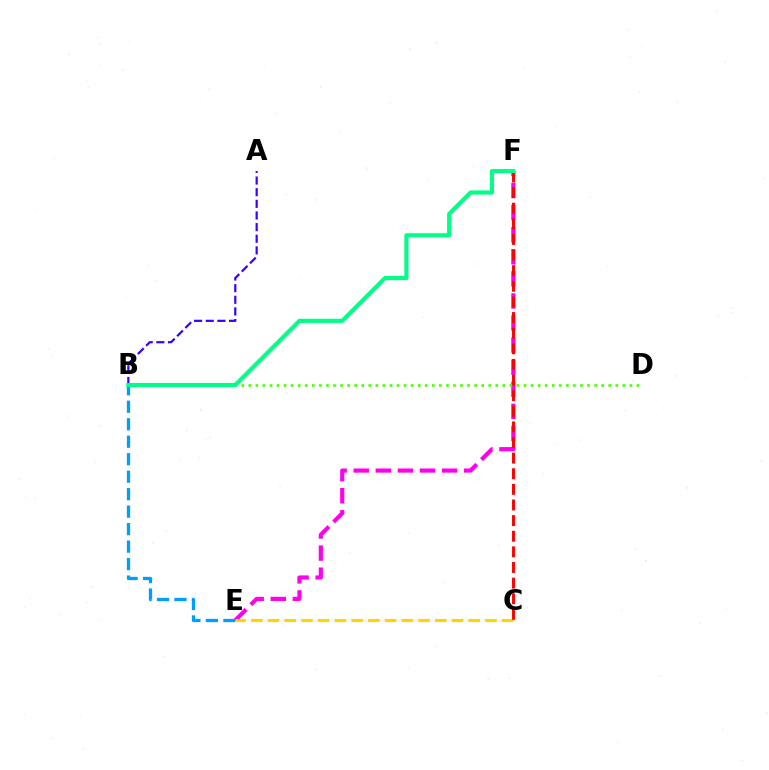{('A', 'B'): [{'color': '#3700ff', 'line_style': 'dashed', 'thickness': 1.58}], ('B', 'E'): [{'color': '#009eff', 'line_style': 'dashed', 'thickness': 2.37}], ('E', 'F'): [{'color': '#ff00ed', 'line_style': 'dashed', 'thickness': 3.0}], ('C', 'E'): [{'color': '#ffd500', 'line_style': 'dashed', 'thickness': 2.27}], ('B', 'D'): [{'color': '#4fff00', 'line_style': 'dotted', 'thickness': 1.92}], ('C', 'F'): [{'color': '#ff0000', 'line_style': 'dashed', 'thickness': 2.12}], ('B', 'F'): [{'color': '#00ff86', 'line_style': 'solid', 'thickness': 2.98}]}